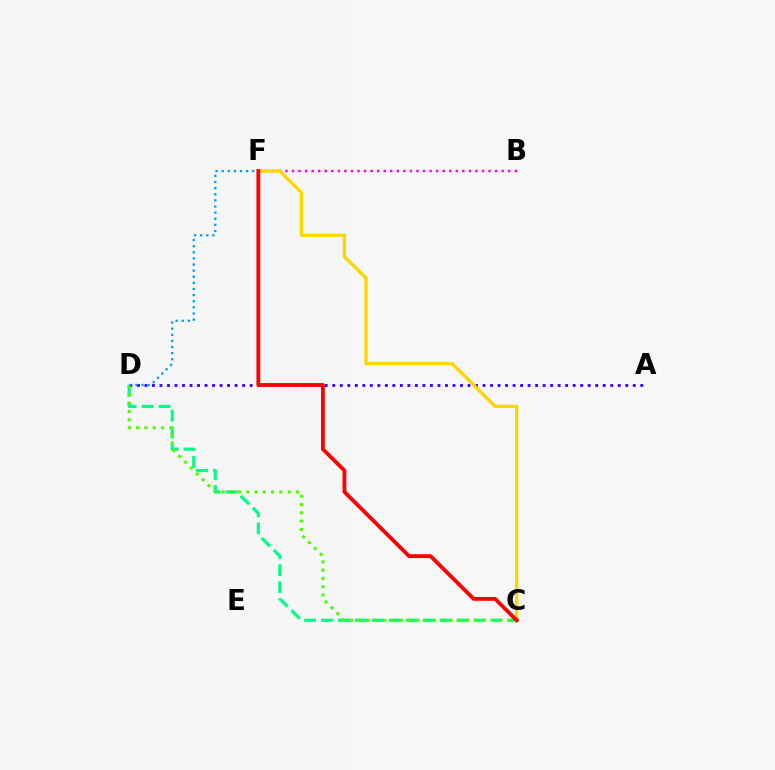{('B', 'F'): [{'color': '#ff00ed', 'line_style': 'dotted', 'thickness': 1.78}], ('A', 'D'): [{'color': '#3700ff', 'line_style': 'dotted', 'thickness': 2.04}], ('C', 'D'): [{'color': '#00ff86', 'line_style': 'dashed', 'thickness': 2.3}, {'color': '#4fff00', 'line_style': 'dotted', 'thickness': 2.25}], ('D', 'F'): [{'color': '#009eff', 'line_style': 'dotted', 'thickness': 1.66}], ('C', 'F'): [{'color': '#ffd500', 'line_style': 'solid', 'thickness': 2.38}, {'color': '#ff0000', 'line_style': 'solid', 'thickness': 2.75}]}